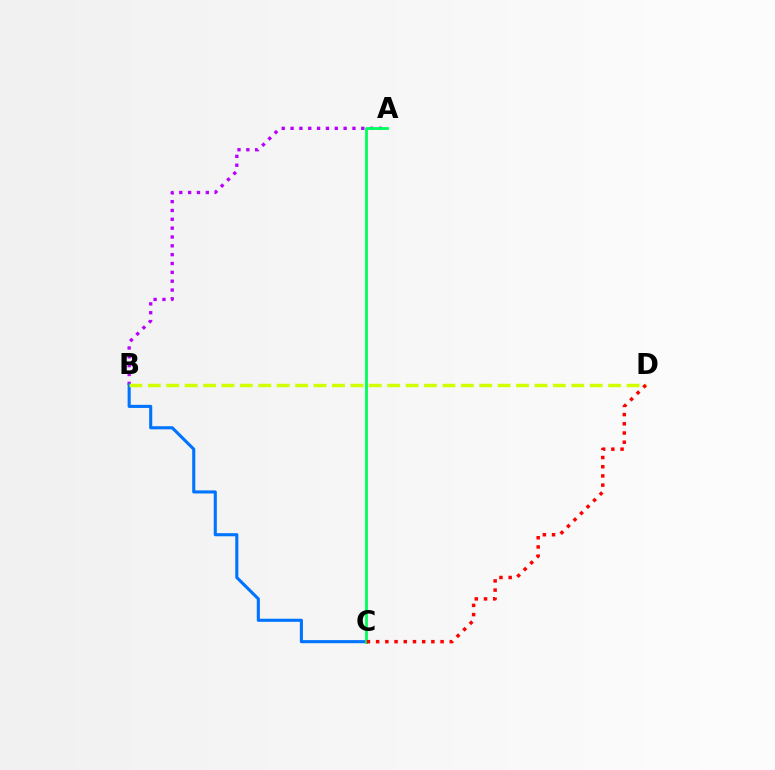{('A', 'B'): [{'color': '#b900ff', 'line_style': 'dotted', 'thickness': 2.4}], ('B', 'C'): [{'color': '#0074ff', 'line_style': 'solid', 'thickness': 2.23}], ('A', 'C'): [{'color': '#00ff5c', 'line_style': 'solid', 'thickness': 2.03}], ('B', 'D'): [{'color': '#d1ff00', 'line_style': 'dashed', 'thickness': 2.5}], ('C', 'D'): [{'color': '#ff0000', 'line_style': 'dotted', 'thickness': 2.5}]}